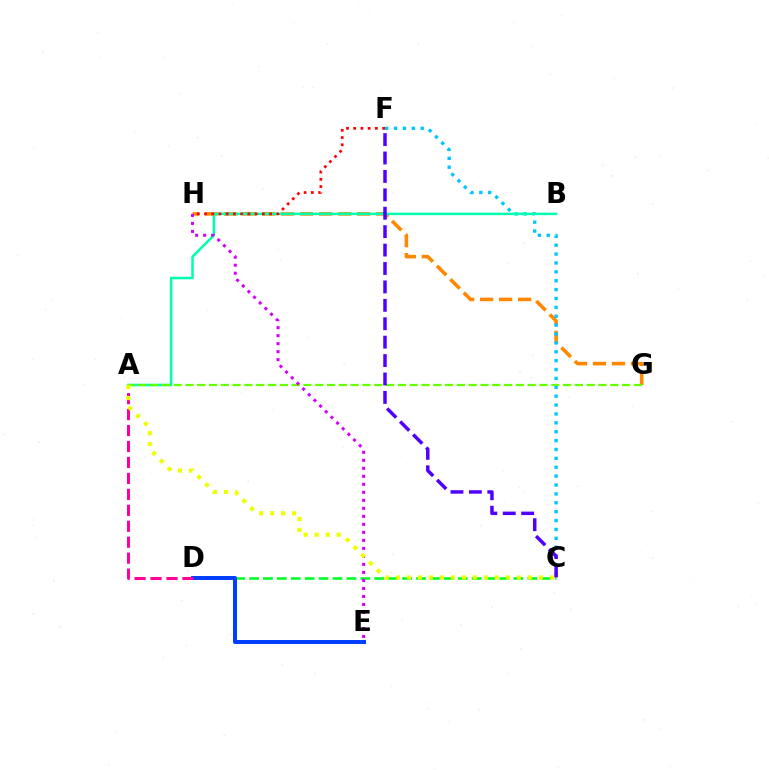{('G', 'H'): [{'color': '#ff8800', 'line_style': 'dashed', 'thickness': 2.58}], ('C', 'F'): [{'color': '#00c7ff', 'line_style': 'dotted', 'thickness': 2.41}, {'color': '#4f00ff', 'line_style': 'dashed', 'thickness': 2.5}], ('C', 'D'): [{'color': '#00ff27', 'line_style': 'dashed', 'thickness': 1.89}], ('A', 'B'): [{'color': '#00ffaf', 'line_style': 'solid', 'thickness': 1.82}], ('A', 'G'): [{'color': '#66ff00', 'line_style': 'dashed', 'thickness': 1.6}], ('E', 'H'): [{'color': '#d600ff', 'line_style': 'dotted', 'thickness': 2.18}], ('D', 'E'): [{'color': '#003fff', 'line_style': 'solid', 'thickness': 2.87}], ('F', 'H'): [{'color': '#ff0000', 'line_style': 'dotted', 'thickness': 1.96}], ('A', 'D'): [{'color': '#ff00a0', 'line_style': 'dashed', 'thickness': 2.17}], ('A', 'C'): [{'color': '#eeff00', 'line_style': 'dotted', 'thickness': 2.99}]}